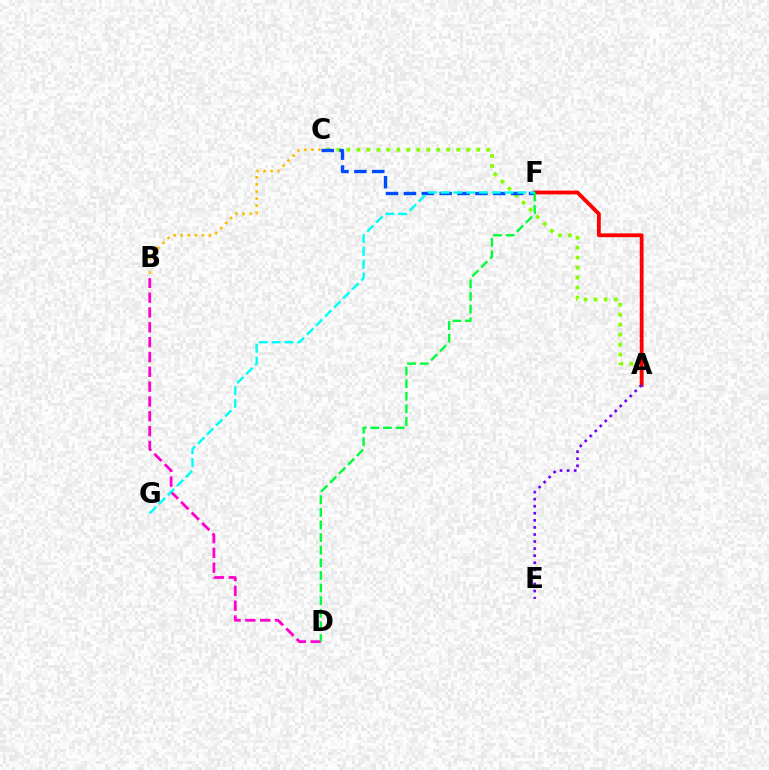{('B', 'C'): [{'color': '#ffbd00', 'line_style': 'dotted', 'thickness': 1.92}], ('A', 'C'): [{'color': '#84ff00', 'line_style': 'dotted', 'thickness': 2.71}], ('A', 'F'): [{'color': '#ff0000', 'line_style': 'solid', 'thickness': 2.73}], ('B', 'D'): [{'color': '#ff00cf', 'line_style': 'dashed', 'thickness': 2.02}], ('A', 'E'): [{'color': '#7200ff', 'line_style': 'dotted', 'thickness': 1.92}], ('C', 'F'): [{'color': '#004bff', 'line_style': 'dashed', 'thickness': 2.43}], ('F', 'G'): [{'color': '#00fff6', 'line_style': 'dashed', 'thickness': 1.74}], ('D', 'F'): [{'color': '#00ff39', 'line_style': 'dashed', 'thickness': 1.71}]}